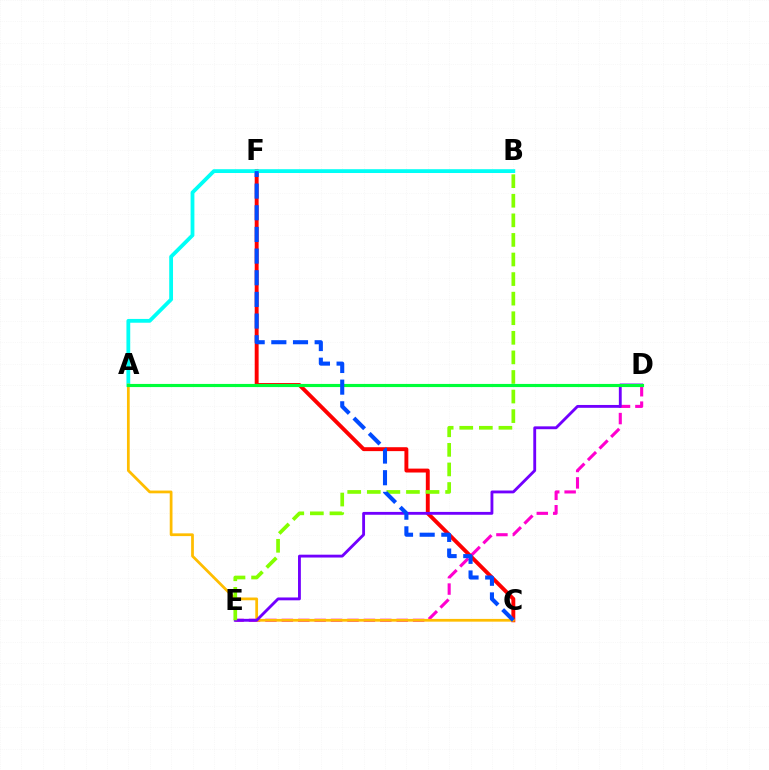{('D', 'E'): [{'color': '#ff00cf', 'line_style': 'dashed', 'thickness': 2.23}, {'color': '#7200ff', 'line_style': 'solid', 'thickness': 2.05}], ('C', 'F'): [{'color': '#ff0000', 'line_style': 'solid', 'thickness': 2.82}, {'color': '#004bff', 'line_style': 'dashed', 'thickness': 2.94}], ('A', 'B'): [{'color': '#00fff6', 'line_style': 'solid', 'thickness': 2.73}], ('A', 'C'): [{'color': '#ffbd00', 'line_style': 'solid', 'thickness': 1.98}], ('B', 'E'): [{'color': '#84ff00', 'line_style': 'dashed', 'thickness': 2.66}], ('A', 'D'): [{'color': '#00ff39', 'line_style': 'solid', 'thickness': 2.26}]}